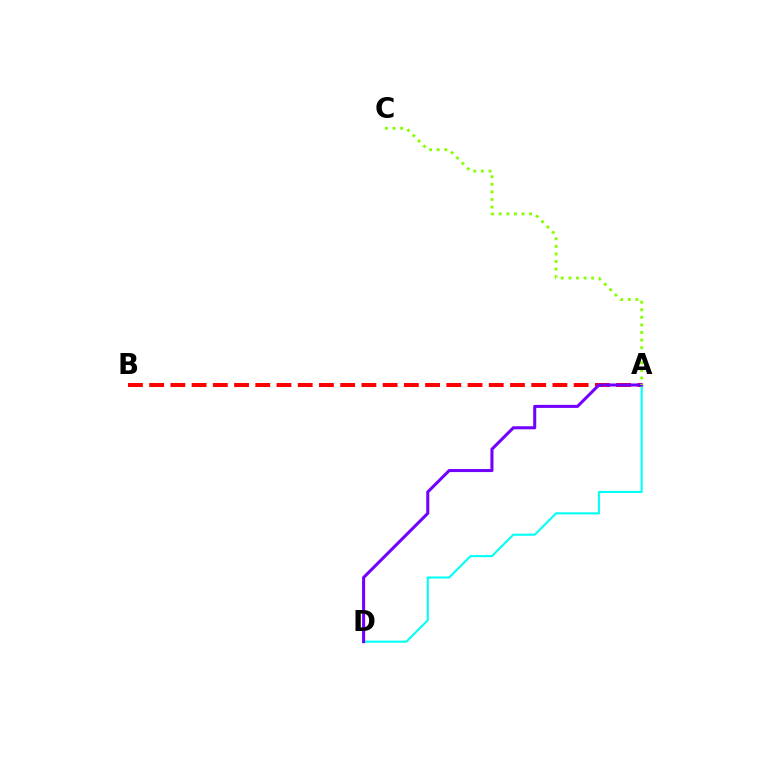{('A', 'B'): [{'color': '#ff0000', 'line_style': 'dashed', 'thickness': 2.88}], ('A', 'D'): [{'color': '#00fff6', 'line_style': 'solid', 'thickness': 1.5}, {'color': '#7200ff', 'line_style': 'solid', 'thickness': 2.19}], ('A', 'C'): [{'color': '#84ff00', 'line_style': 'dotted', 'thickness': 2.06}]}